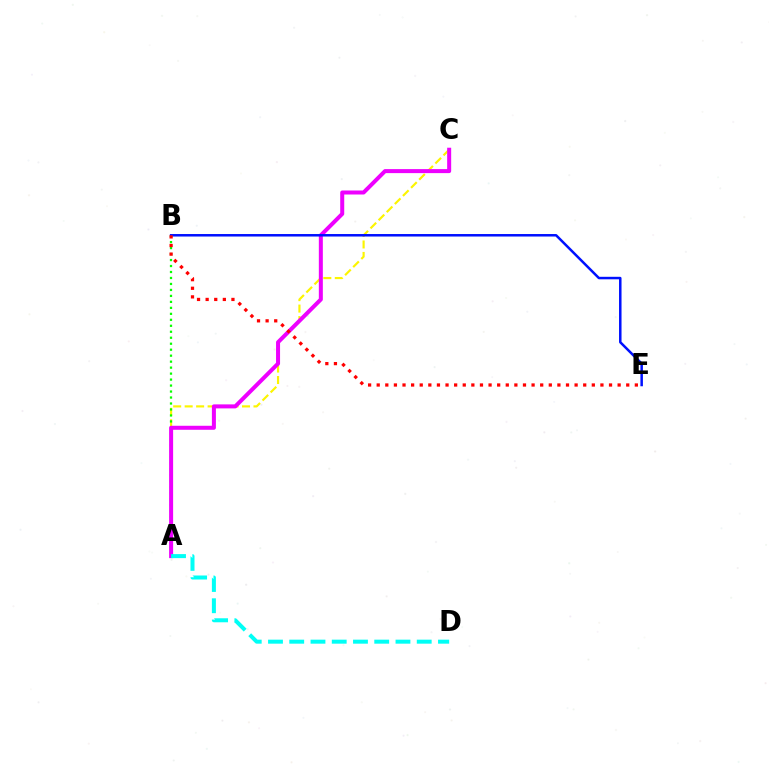{('A', 'C'): [{'color': '#fcf500', 'line_style': 'dashed', 'thickness': 1.56}, {'color': '#ee00ff', 'line_style': 'solid', 'thickness': 2.89}], ('A', 'B'): [{'color': '#08ff00', 'line_style': 'dotted', 'thickness': 1.62}], ('A', 'D'): [{'color': '#00fff6', 'line_style': 'dashed', 'thickness': 2.89}], ('B', 'E'): [{'color': '#0010ff', 'line_style': 'solid', 'thickness': 1.8}, {'color': '#ff0000', 'line_style': 'dotted', 'thickness': 2.34}]}